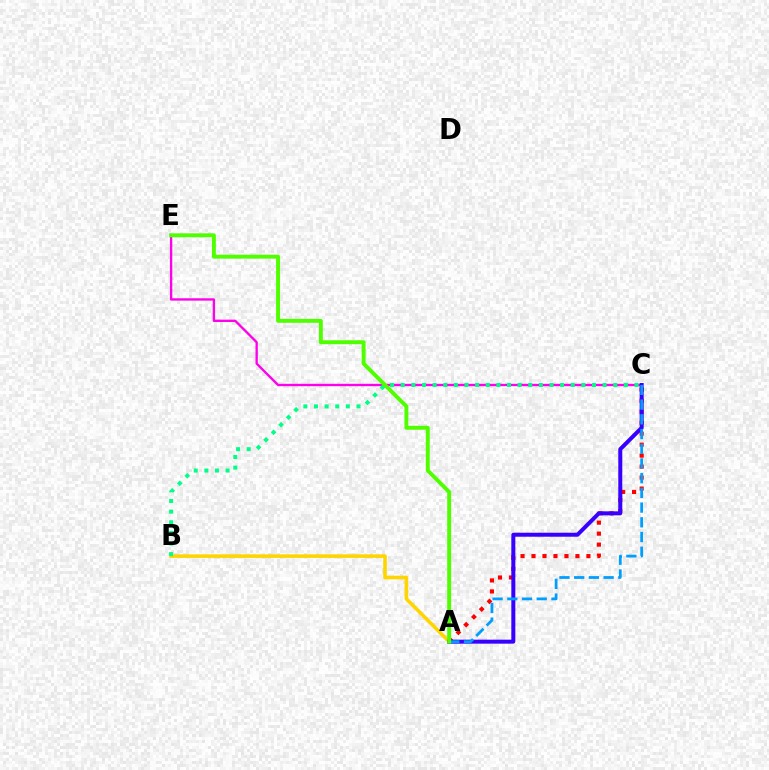{('A', 'C'): [{'color': '#ff0000', 'line_style': 'dotted', 'thickness': 2.98}, {'color': '#3700ff', 'line_style': 'solid', 'thickness': 2.88}, {'color': '#009eff', 'line_style': 'dashed', 'thickness': 2.0}], ('A', 'B'): [{'color': '#ffd500', 'line_style': 'solid', 'thickness': 2.59}], ('C', 'E'): [{'color': '#ff00ed', 'line_style': 'solid', 'thickness': 1.69}], ('B', 'C'): [{'color': '#00ff86', 'line_style': 'dotted', 'thickness': 2.89}], ('A', 'E'): [{'color': '#4fff00', 'line_style': 'solid', 'thickness': 2.82}]}